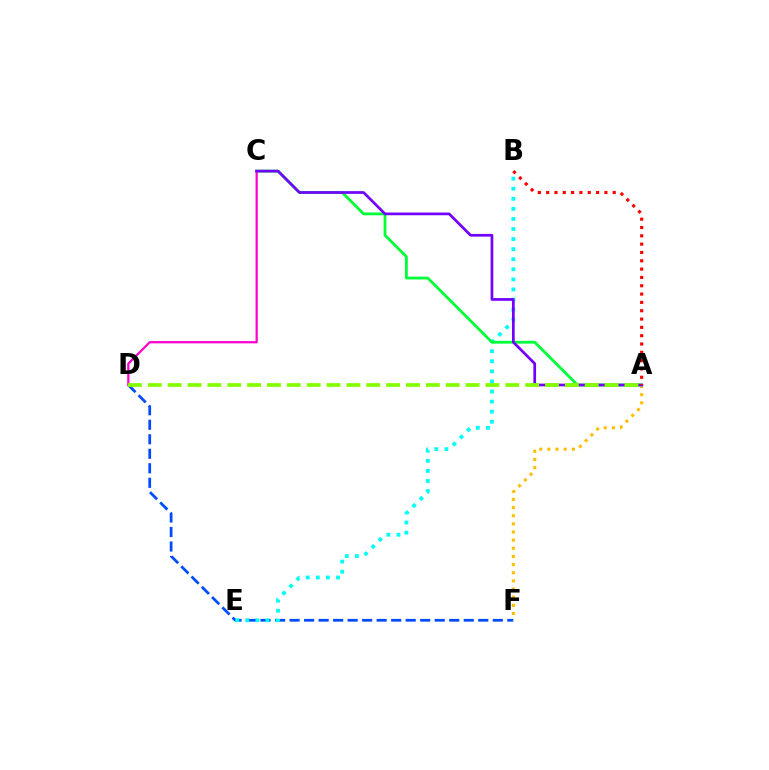{('D', 'F'): [{'color': '#004bff', 'line_style': 'dashed', 'thickness': 1.97}], ('B', 'E'): [{'color': '#00fff6', 'line_style': 'dotted', 'thickness': 2.74}], ('A', 'F'): [{'color': '#ffbd00', 'line_style': 'dotted', 'thickness': 2.21}], ('A', 'C'): [{'color': '#00ff39', 'line_style': 'solid', 'thickness': 2.02}, {'color': '#7200ff', 'line_style': 'solid', 'thickness': 1.95}], ('C', 'D'): [{'color': '#ff00cf', 'line_style': 'solid', 'thickness': 1.61}], ('A', 'D'): [{'color': '#84ff00', 'line_style': 'dashed', 'thickness': 2.7}], ('A', 'B'): [{'color': '#ff0000', 'line_style': 'dotted', 'thickness': 2.26}]}